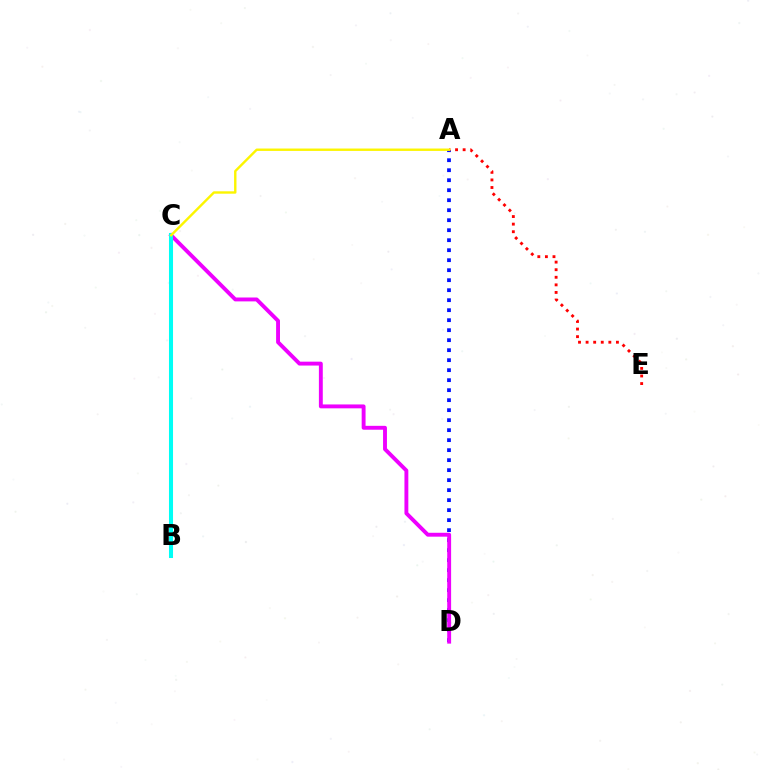{('A', 'D'): [{'color': '#0010ff', 'line_style': 'dotted', 'thickness': 2.72}], ('C', 'D'): [{'color': '#ee00ff', 'line_style': 'solid', 'thickness': 2.8}], ('B', 'C'): [{'color': '#08ff00', 'line_style': 'solid', 'thickness': 2.7}, {'color': '#00fff6', 'line_style': 'solid', 'thickness': 2.92}], ('A', 'E'): [{'color': '#ff0000', 'line_style': 'dotted', 'thickness': 2.06}], ('A', 'C'): [{'color': '#fcf500', 'line_style': 'solid', 'thickness': 1.72}]}